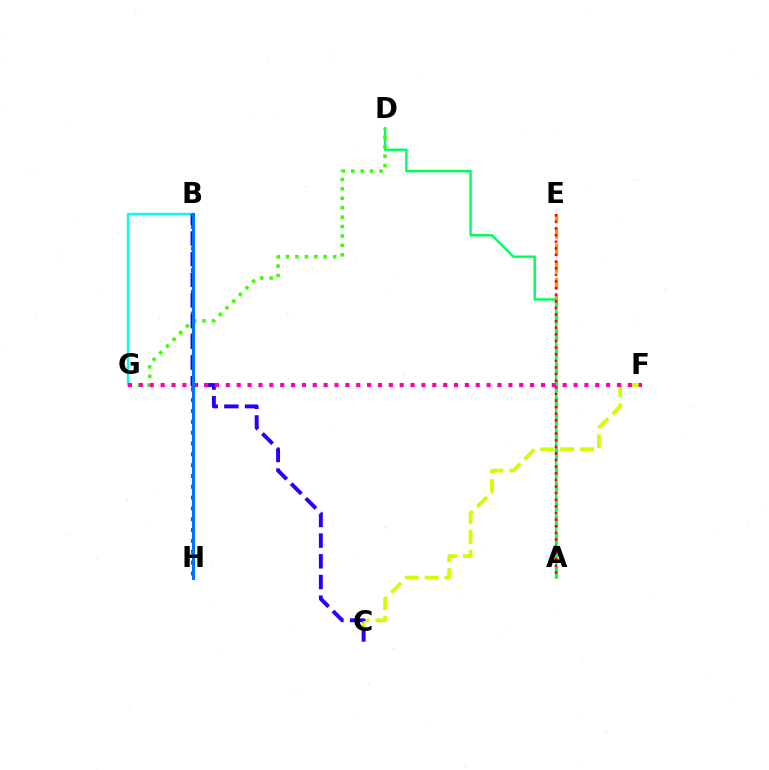{('A', 'E'): [{'color': '#ff9400', 'line_style': 'dashed', 'thickness': 2.31}, {'color': '#ff0000', 'line_style': 'dotted', 'thickness': 1.8}], ('A', 'D'): [{'color': '#00ff5c', 'line_style': 'solid', 'thickness': 1.75}], ('D', 'G'): [{'color': '#3dff00', 'line_style': 'dotted', 'thickness': 2.56}], ('C', 'F'): [{'color': '#d1ff00', 'line_style': 'dashed', 'thickness': 2.7}], ('B', 'G'): [{'color': '#00fff6', 'line_style': 'solid', 'thickness': 1.71}], ('B', 'H'): [{'color': '#b900ff', 'line_style': 'dotted', 'thickness': 2.94}, {'color': '#0074ff', 'line_style': 'solid', 'thickness': 2.18}], ('B', 'C'): [{'color': '#2500ff', 'line_style': 'dashed', 'thickness': 2.81}], ('F', 'G'): [{'color': '#ff00ac', 'line_style': 'dotted', 'thickness': 2.95}]}